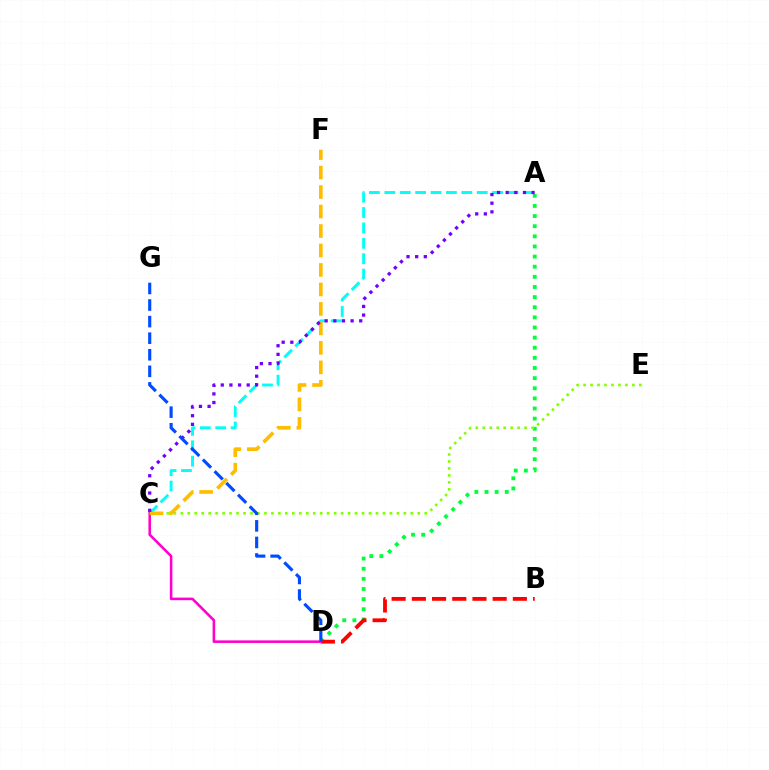{('A', 'C'): [{'color': '#00fff6', 'line_style': 'dashed', 'thickness': 2.09}, {'color': '#7200ff', 'line_style': 'dotted', 'thickness': 2.35}], ('A', 'D'): [{'color': '#00ff39', 'line_style': 'dotted', 'thickness': 2.75}], ('B', 'D'): [{'color': '#ff0000', 'line_style': 'dashed', 'thickness': 2.74}], ('C', 'D'): [{'color': '#ff00cf', 'line_style': 'solid', 'thickness': 1.86}], ('C', 'E'): [{'color': '#84ff00', 'line_style': 'dotted', 'thickness': 1.89}], ('C', 'F'): [{'color': '#ffbd00', 'line_style': 'dashed', 'thickness': 2.65}], ('D', 'G'): [{'color': '#004bff', 'line_style': 'dashed', 'thickness': 2.25}]}